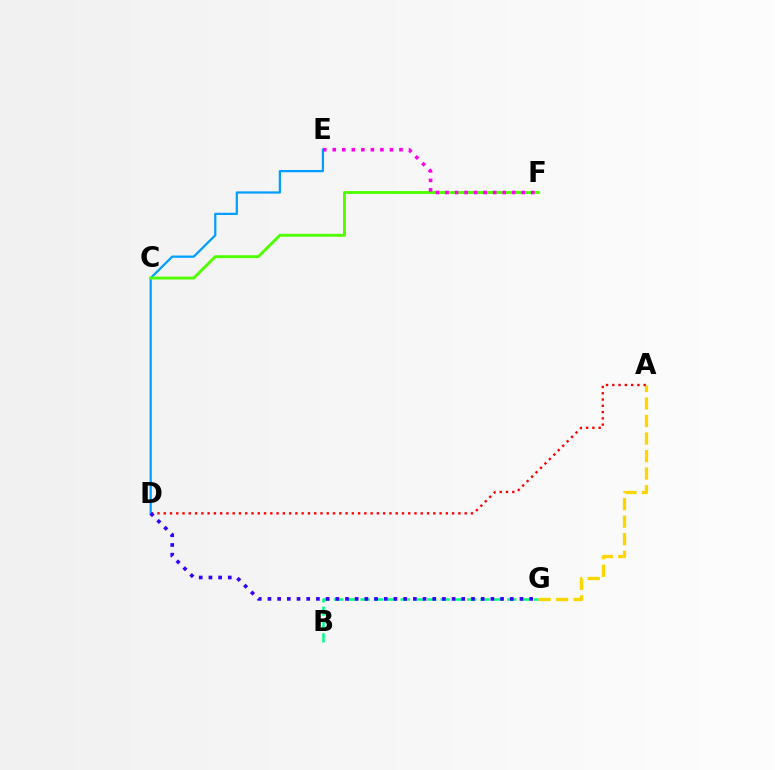{('D', 'E'): [{'color': '#009eff', 'line_style': 'solid', 'thickness': 1.61}], ('C', 'F'): [{'color': '#4fff00', 'line_style': 'solid', 'thickness': 2.08}], ('A', 'G'): [{'color': '#ffd500', 'line_style': 'dashed', 'thickness': 2.38}], ('A', 'D'): [{'color': '#ff0000', 'line_style': 'dotted', 'thickness': 1.7}], ('B', 'G'): [{'color': '#00ff86', 'line_style': 'dashed', 'thickness': 1.81}], ('E', 'F'): [{'color': '#ff00ed', 'line_style': 'dotted', 'thickness': 2.59}], ('D', 'G'): [{'color': '#3700ff', 'line_style': 'dotted', 'thickness': 2.63}]}